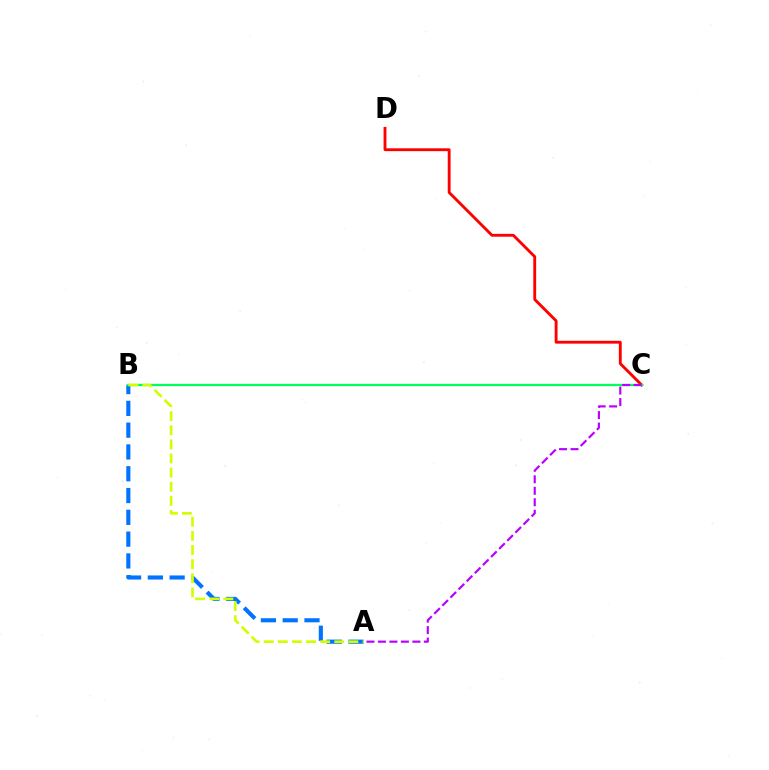{('A', 'B'): [{'color': '#0074ff', 'line_style': 'dashed', 'thickness': 2.96}, {'color': '#d1ff00', 'line_style': 'dashed', 'thickness': 1.92}], ('C', 'D'): [{'color': '#ff0000', 'line_style': 'solid', 'thickness': 2.06}], ('B', 'C'): [{'color': '#00ff5c', 'line_style': 'solid', 'thickness': 1.63}], ('A', 'C'): [{'color': '#b900ff', 'line_style': 'dashed', 'thickness': 1.56}]}